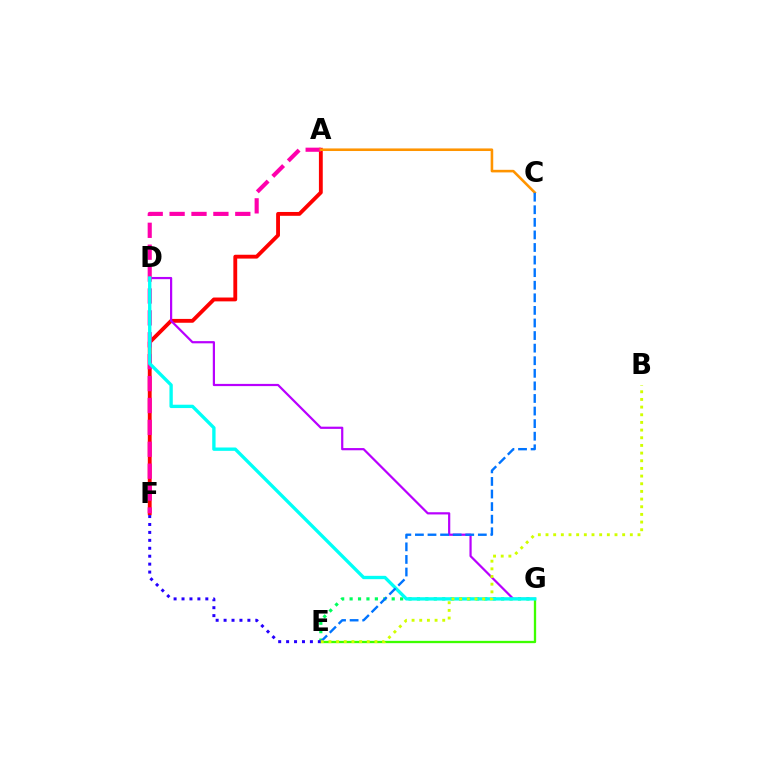{('A', 'F'): [{'color': '#ff0000', 'line_style': 'solid', 'thickness': 2.77}, {'color': '#ff00ac', 'line_style': 'dashed', 'thickness': 2.97}], ('E', 'G'): [{'color': '#00ff5c', 'line_style': 'dotted', 'thickness': 2.29}, {'color': '#3dff00', 'line_style': 'solid', 'thickness': 1.66}], ('D', 'G'): [{'color': '#b900ff', 'line_style': 'solid', 'thickness': 1.59}, {'color': '#00fff6', 'line_style': 'solid', 'thickness': 2.41}], ('A', 'C'): [{'color': '#ff9400', 'line_style': 'solid', 'thickness': 1.86}], ('E', 'F'): [{'color': '#2500ff', 'line_style': 'dotted', 'thickness': 2.15}], ('C', 'E'): [{'color': '#0074ff', 'line_style': 'dashed', 'thickness': 1.71}], ('B', 'E'): [{'color': '#d1ff00', 'line_style': 'dotted', 'thickness': 2.08}]}